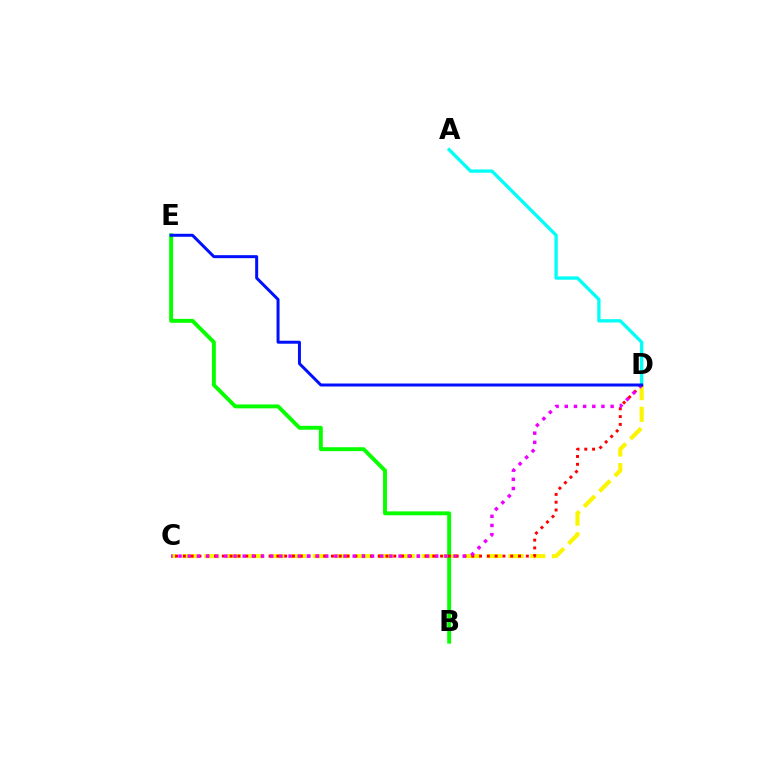{('C', 'D'): [{'color': '#fcf500', 'line_style': 'dashed', 'thickness': 2.95}, {'color': '#ff0000', 'line_style': 'dotted', 'thickness': 2.12}, {'color': '#ee00ff', 'line_style': 'dotted', 'thickness': 2.49}], ('B', 'E'): [{'color': '#08ff00', 'line_style': 'solid', 'thickness': 2.81}], ('A', 'D'): [{'color': '#00fff6', 'line_style': 'solid', 'thickness': 2.38}], ('D', 'E'): [{'color': '#0010ff', 'line_style': 'solid', 'thickness': 2.15}]}